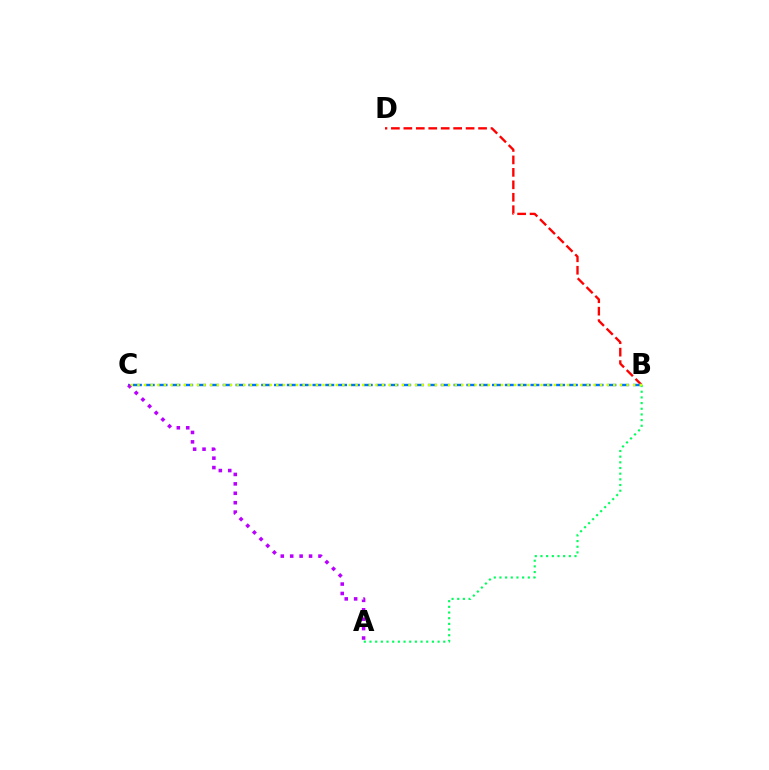{('B', 'D'): [{'color': '#ff0000', 'line_style': 'dashed', 'thickness': 1.69}], ('B', 'C'): [{'color': '#0074ff', 'line_style': 'dashed', 'thickness': 1.74}, {'color': '#d1ff00', 'line_style': 'dotted', 'thickness': 1.8}], ('A', 'C'): [{'color': '#b900ff', 'line_style': 'dotted', 'thickness': 2.56}], ('A', 'B'): [{'color': '#00ff5c', 'line_style': 'dotted', 'thickness': 1.54}]}